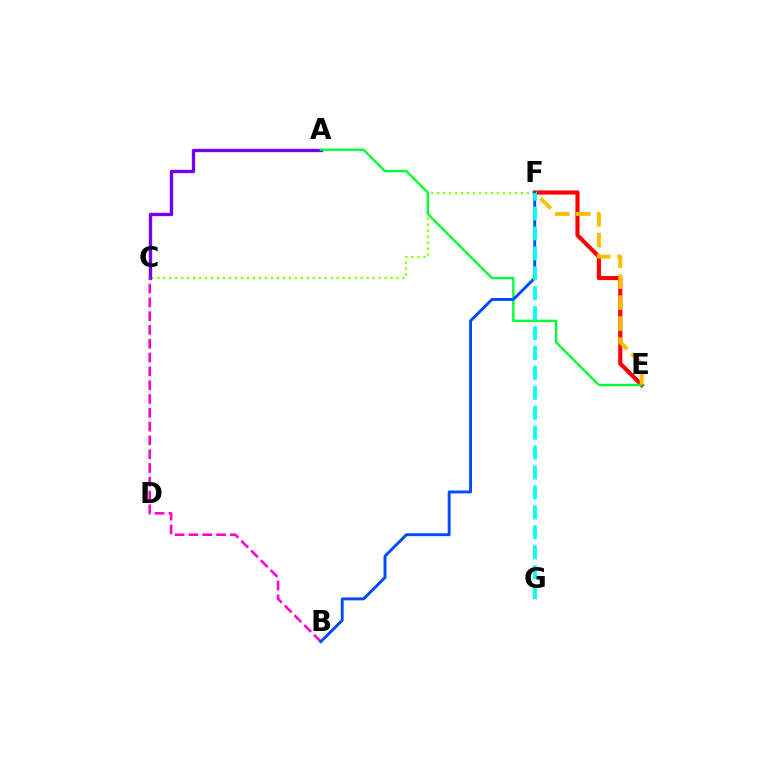{('C', 'F'): [{'color': '#84ff00', 'line_style': 'dotted', 'thickness': 1.63}], ('A', 'C'): [{'color': '#7200ff', 'line_style': 'solid', 'thickness': 2.4}], ('E', 'F'): [{'color': '#ff0000', 'line_style': 'solid', 'thickness': 2.98}, {'color': '#ffbd00', 'line_style': 'dashed', 'thickness': 2.85}], ('B', 'C'): [{'color': '#ff00cf', 'line_style': 'dashed', 'thickness': 1.88}], ('A', 'E'): [{'color': '#00ff39', 'line_style': 'solid', 'thickness': 1.7}], ('B', 'F'): [{'color': '#004bff', 'line_style': 'solid', 'thickness': 2.09}], ('F', 'G'): [{'color': '#00fff6', 'line_style': 'dashed', 'thickness': 2.71}]}